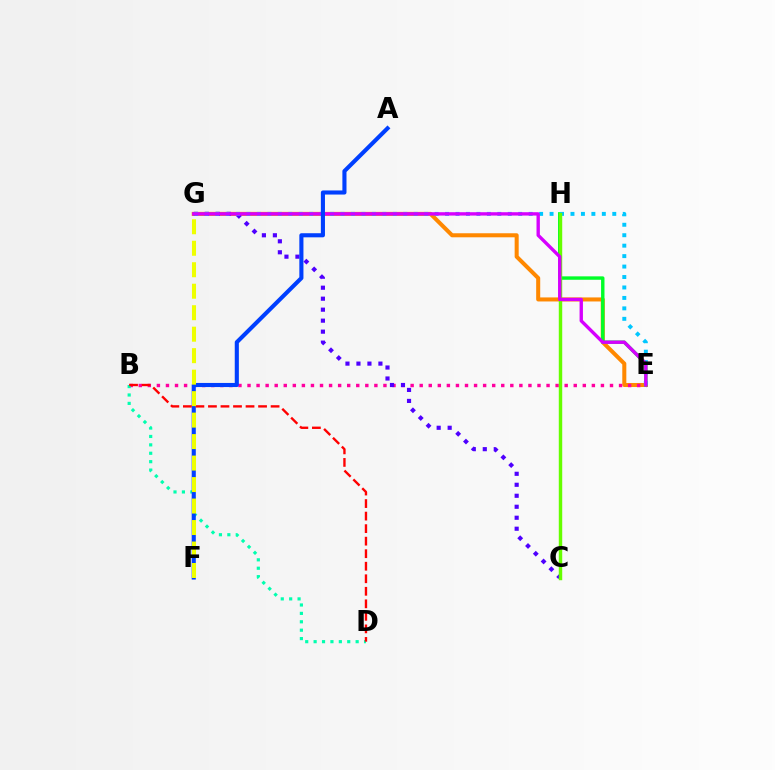{('E', 'G'): [{'color': '#ff8800', 'line_style': 'solid', 'thickness': 2.91}, {'color': '#00c7ff', 'line_style': 'dotted', 'thickness': 2.84}, {'color': '#d600ff', 'line_style': 'solid', 'thickness': 2.42}], ('B', 'E'): [{'color': '#ff00a0', 'line_style': 'dotted', 'thickness': 2.46}], ('E', 'H'): [{'color': '#00ff27', 'line_style': 'solid', 'thickness': 2.45}], ('C', 'G'): [{'color': '#4f00ff', 'line_style': 'dotted', 'thickness': 2.98}], ('C', 'H'): [{'color': '#66ff00', 'line_style': 'solid', 'thickness': 2.47}], ('B', 'D'): [{'color': '#00ffaf', 'line_style': 'dotted', 'thickness': 2.28}, {'color': '#ff0000', 'line_style': 'dashed', 'thickness': 1.7}], ('A', 'F'): [{'color': '#003fff', 'line_style': 'solid', 'thickness': 2.96}], ('F', 'G'): [{'color': '#eeff00', 'line_style': 'dashed', 'thickness': 2.92}]}